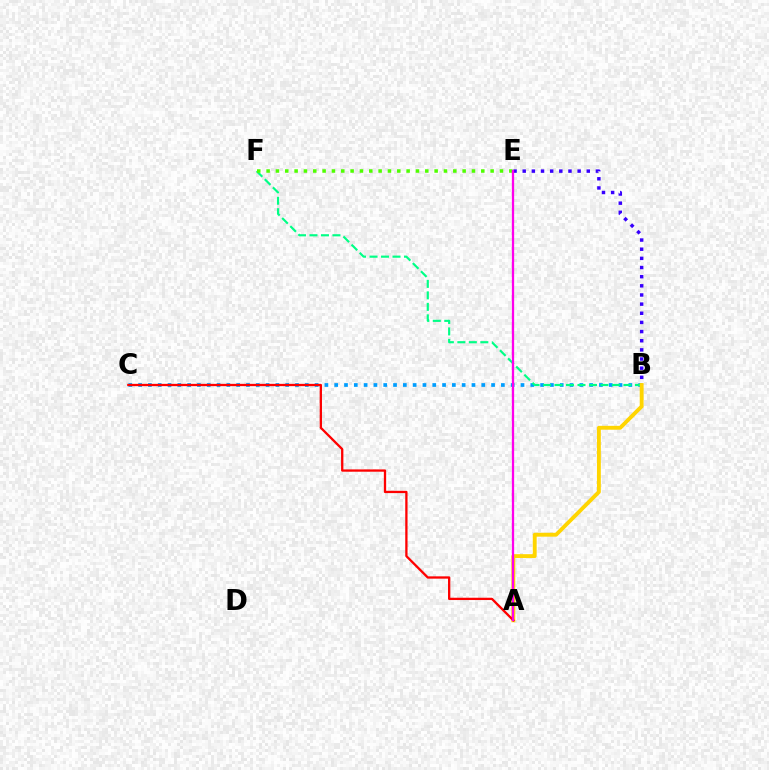{('B', 'C'): [{'color': '#009eff', 'line_style': 'dotted', 'thickness': 2.66}], ('B', 'E'): [{'color': '#3700ff', 'line_style': 'dotted', 'thickness': 2.49}], ('B', 'F'): [{'color': '#00ff86', 'line_style': 'dashed', 'thickness': 1.56}], ('E', 'F'): [{'color': '#4fff00', 'line_style': 'dotted', 'thickness': 2.54}], ('A', 'B'): [{'color': '#ffd500', 'line_style': 'solid', 'thickness': 2.79}], ('A', 'C'): [{'color': '#ff0000', 'line_style': 'solid', 'thickness': 1.66}], ('A', 'E'): [{'color': '#ff00ed', 'line_style': 'solid', 'thickness': 1.64}]}